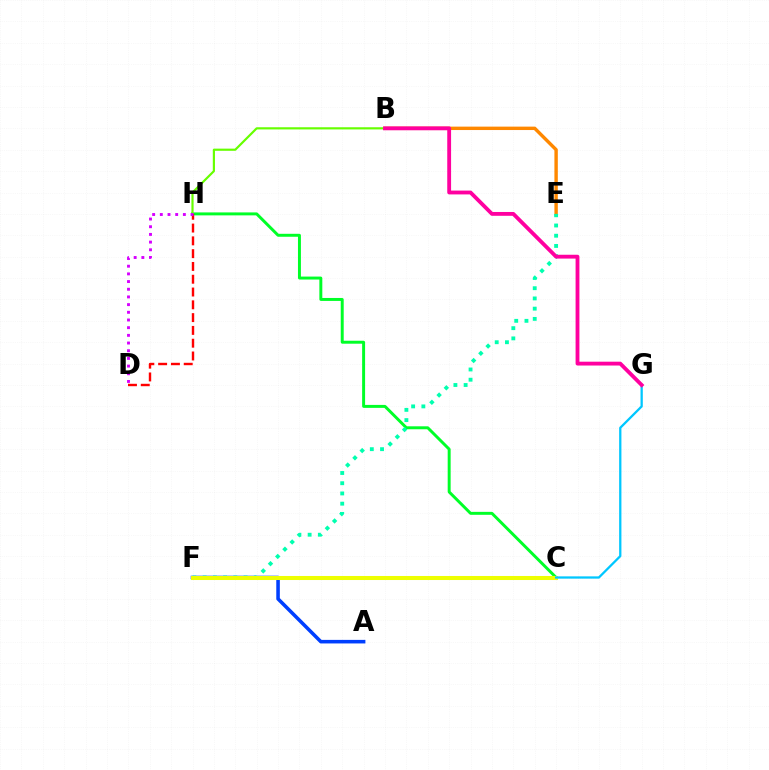{('A', 'F'): [{'color': '#003fff', 'line_style': 'solid', 'thickness': 2.56}], ('C', 'H'): [{'color': '#00ff27', 'line_style': 'solid', 'thickness': 2.13}], ('B', 'H'): [{'color': '#66ff00', 'line_style': 'solid', 'thickness': 1.57}], ('D', 'H'): [{'color': '#ff0000', 'line_style': 'dashed', 'thickness': 1.74}, {'color': '#d600ff', 'line_style': 'dotted', 'thickness': 2.09}], ('B', 'E'): [{'color': '#ff8800', 'line_style': 'solid', 'thickness': 2.45}], ('E', 'F'): [{'color': '#00ffaf', 'line_style': 'dotted', 'thickness': 2.78}], ('C', 'F'): [{'color': '#4f00ff', 'line_style': 'solid', 'thickness': 2.81}, {'color': '#eeff00', 'line_style': 'solid', 'thickness': 2.91}], ('C', 'G'): [{'color': '#00c7ff', 'line_style': 'solid', 'thickness': 1.64}], ('B', 'G'): [{'color': '#ff00a0', 'line_style': 'solid', 'thickness': 2.76}]}